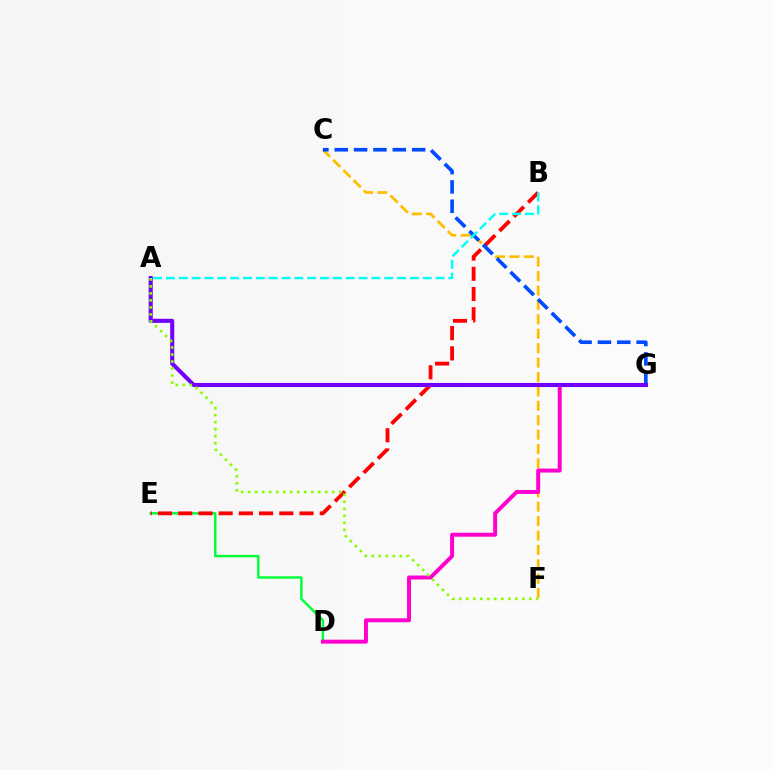{('C', 'F'): [{'color': '#ffbd00', 'line_style': 'dashed', 'thickness': 1.96}], ('D', 'E'): [{'color': '#00ff39', 'line_style': 'solid', 'thickness': 1.77}], ('B', 'E'): [{'color': '#ff0000', 'line_style': 'dashed', 'thickness': 2.75}], ('D', 'G'): [{'color': '#ff00cf', 'line_style': 'solid', 'thickness': 2.85}], ('C', 'G'): [{'color': '#004bff', 'line_style': 'dashed', 'thickness': 2.63}], ('A', 'G'): [{'color': '#7200ff', 'line_style': 'solid', 'thickness': 2.93}], ('A', 'B'): [{'color': '#00fff6', 'line_style': 'dashed', 'thickness': 1.74}], ('A', 'F'): [{'color': '#84ff00', 'line_style': 'dotted', 'thickness': 1.9}]}